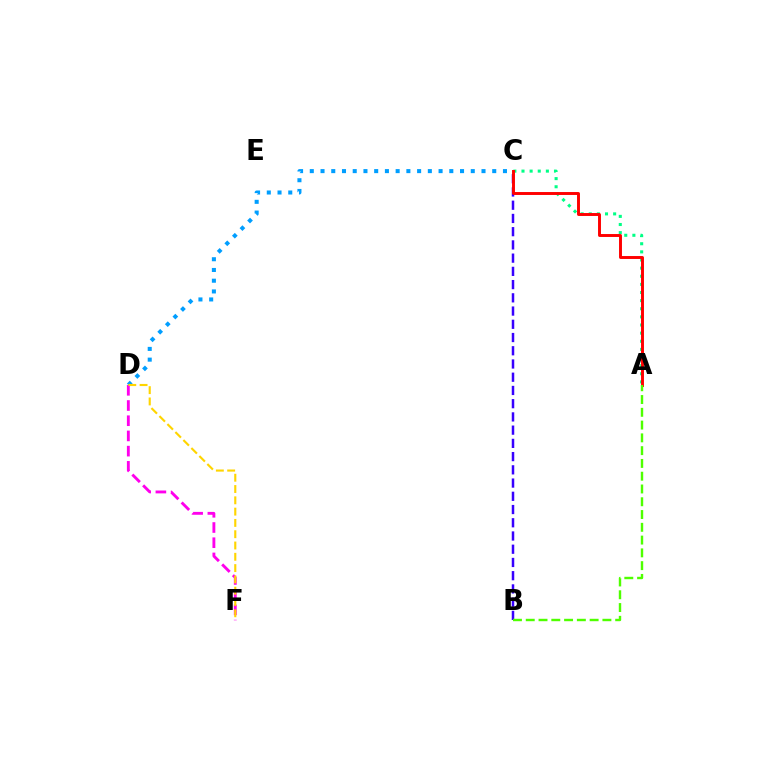{('A', 'C'): [{'color': '#00ff86', 'line_style': 'dotted', 'thickness': 2.21}, {'color': '#ff0000', 'line_style': 'solid', 'thickness': 2.11}], ('B', 'C'): [{'color': '#3700ff', 'line_style': 'dashed', 'thickness': 1.8}], ('D', 'F'): [{'color': '#ff00ed', 'line_style': 'dashed', 'thickness': 2.07}, {'color': '#ffd500', 'line_style': 'dashed', 'thickness': 1.53}], ('C', 'D'): [{'color': '#009eff', 'line_style': 'dotted', 'thickness': 2.92}], ('A', 'B'): [{'color': '#4fff00', 'line_style': 'dashed', 'thickness': 1.74}]}